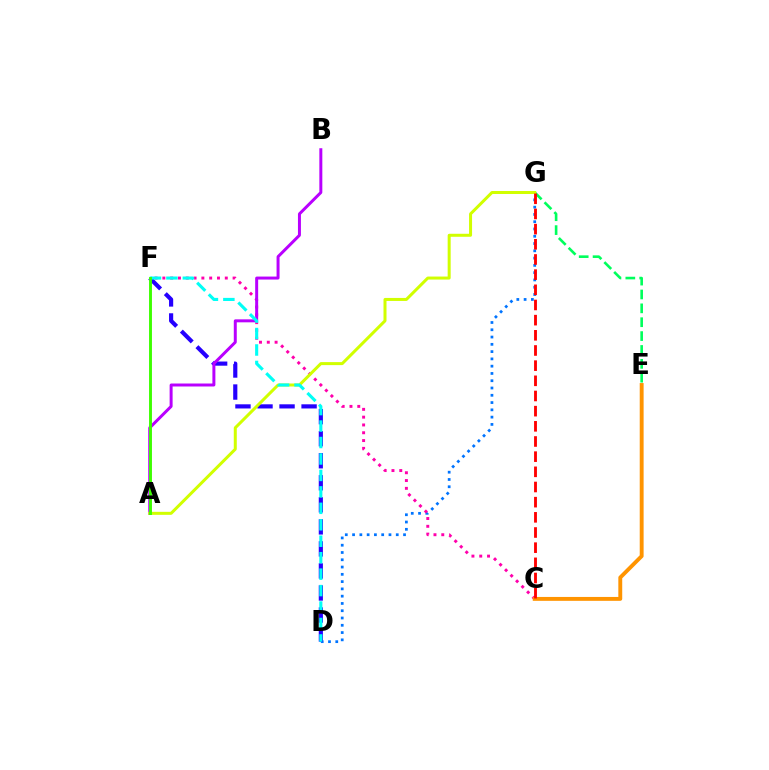{('D', 'G'): [{'color': '#0074ff', 'line_style': 'dotted', 'thickness': 1.98}], ('E', 'G'): [{'color': '#00ff5c', 'line_style': 'dashed', 'thickness': 1.88}], ('D', 'F'): [{'color': '#2500ff', 'line_style': 'dashed', 'thickness': 2.99}, {'color': '#00fff6', 'line_style': 'dashed', 'thickness': 2.24}], ('C', 'F'): [{'color': '#ff00ac', 'line_style': 'dotted', 'thickness': 2.12}], ('A', 'B'): [{'color': '#b900ff', 'line_style': 'solid', 'thickness': 2.15}], ('A', 'G'): [{'color': '#d1ff00', 'line_style': 'solid', 'thickness': 2.17}], ('C', 'E'): [{'color': '#ff9400', 'line_style': 'solid', 'thickness': 2.8}], ('C', 'G'): [{'color': '#ff0000', 'line_style': 'dashed', 'thickness': 2.06}], ('A', 'F'): [{'color': '#3dff00', 'line_style': 'solid', 'thickness': 2.09}]}